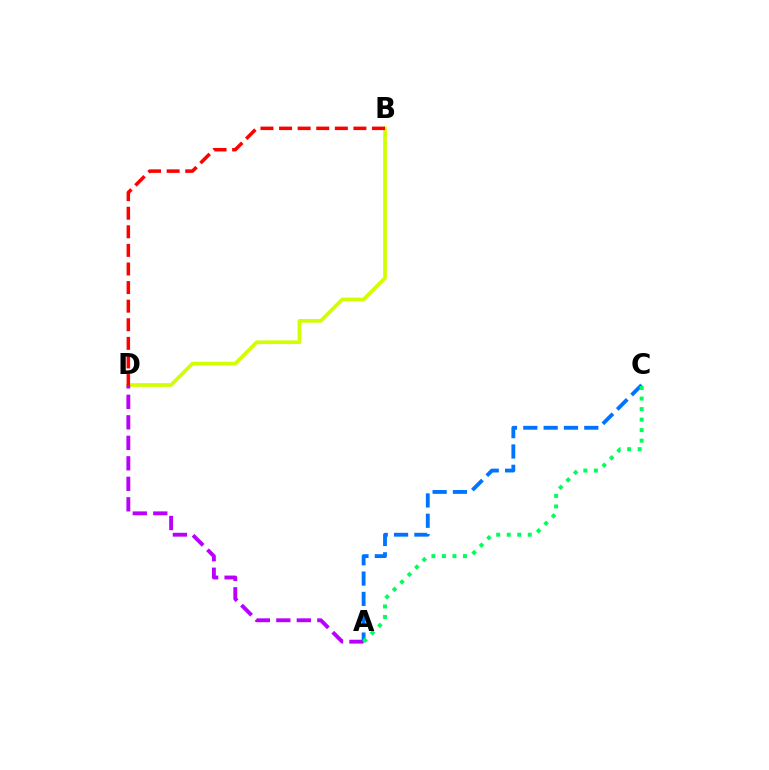{('B', 'D'): [{'color': '#d1ff00', 'line_style': 'solid', 'thickness': 2.65}, {'color': '#ff0000', 'line_style': 'dashed', 'thickness': 2.53}], ('A', 'C'): [{'color': '#0074ff', 'line_style': 'dashed', 'thickness': 2.76}, {'color': '#00ff5c', 'line_style': 'dotted', 'thickness': 2.86}], ('A', 'D'): [{'color': '#b900ff', 'line_style': 'dashed', 'thickness': 2.78}]}